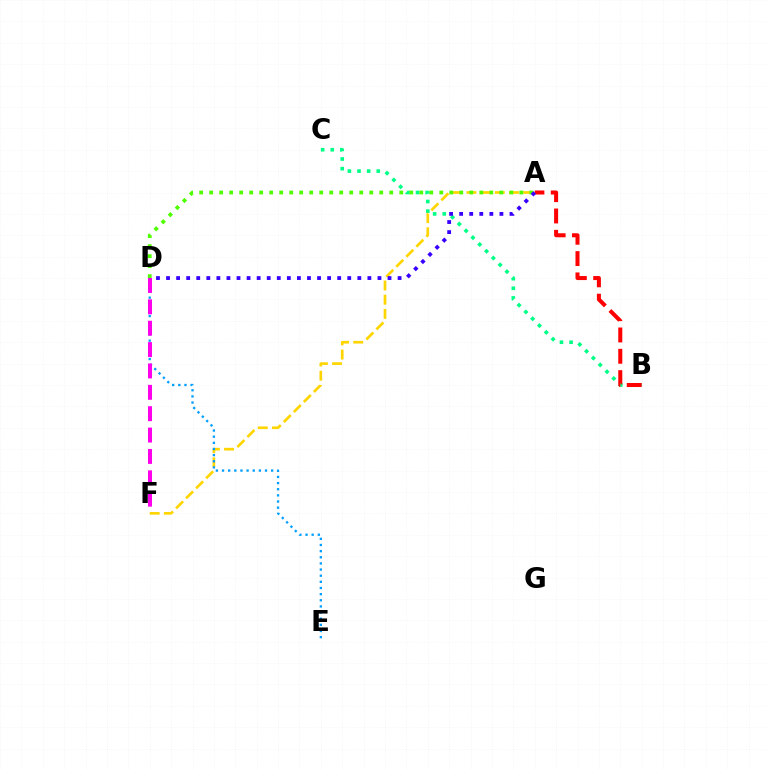{('B', 'C'): [{'color': '#00ff86', 'line_style': 'dotted', 'thickness': 2.62}], ('A', 'F'): [{'color': '#ffd500', 'line_style': 'dashed', 'thickness': 1.93}], ('A', 'D'): [{'color': '#4fff00', 'line_style': 'dotted', 'thickness': 2.72}, {'color': '#3700ff', 'line_style': 'dotted', 'thickness': 2.74}], ('A', 'B'): [{'color': '#ff0000', 'line_style': 'dashed', 'thickness': 2.9}], ('D', 'E'): [{'color': '#009eff', 'line_style': 'dotted', 'thickness': 1.67}], ('D', 'F'): [{'color': '#ff00ed', 'line_style': 'dashed', 'thickness': 2.9}]}